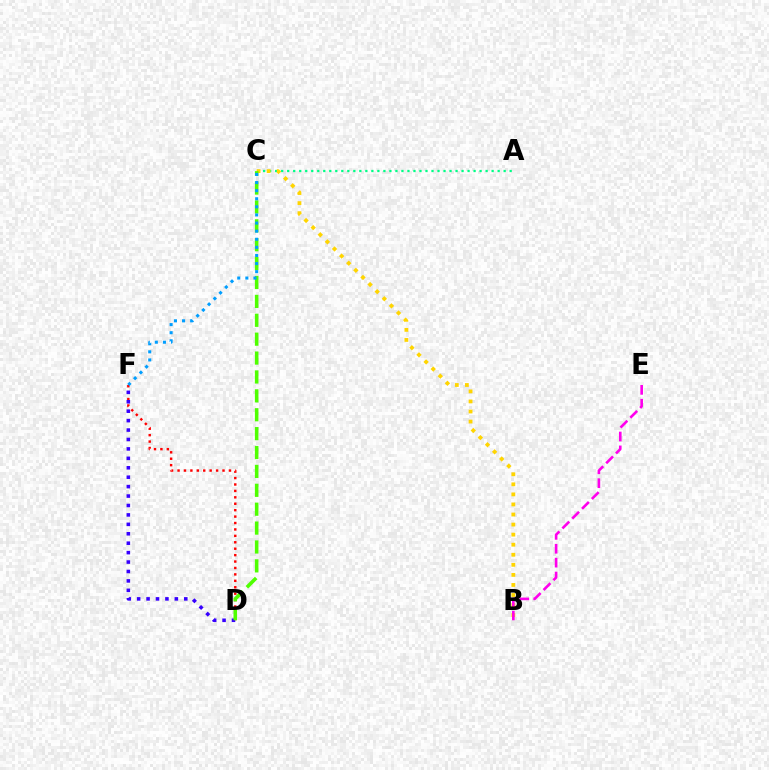{('A', 'C'): [{'color': '#00ff86', 'line_style': 'dotted', 'thickness': 1.63}], ('B', 'C'): [{'color': '#ffd500', 'line_style': 'dotted', 'thickness': 2.73}], ('D', 'F'): [{'color': '#ff0000', 'line_style': 'dotted', 'thickness': 1.75}, {'color': '#3700ff', 'line_style': 'dotted', 'thickness': 2.56}], ('B', 'E'): [{'color': '#ff00ed', 'line_style': 'dashed', 'thickness': 1.89}], ('C', 'D'): [{'color': '#4fff00', 'line_style': 'dashed', 'thickness': 2.57}], ('C', 'F'): [{'color': '#009eff', 'line_style': 'dotted', 'thickness': 2.2}]}